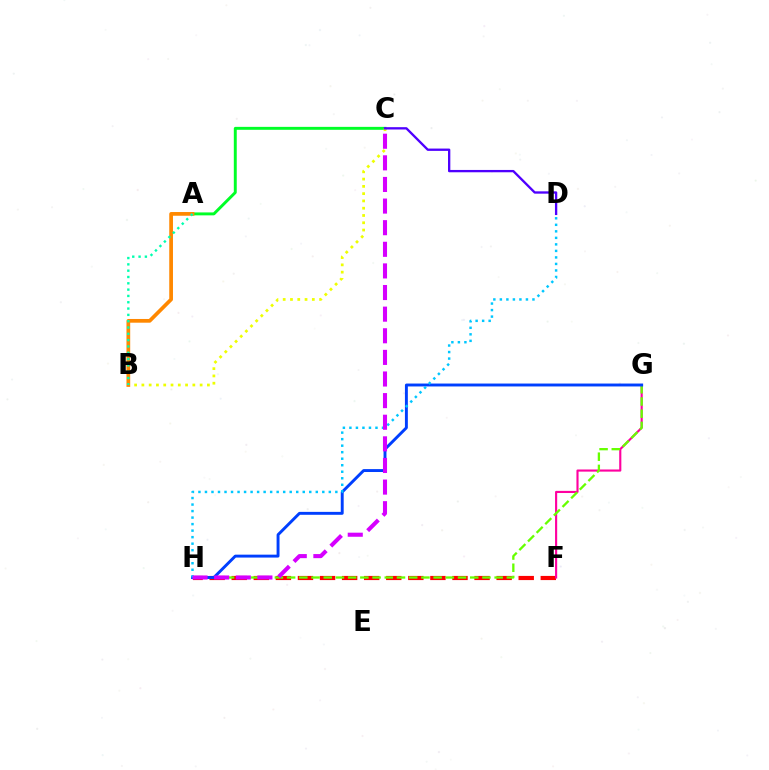{('F', 'H'): [{'color': '#ff0000', 'line_style': 'dashed', 'thickness': 3.0}], ('A', 'C'): [{'color': '#00ff27', 'line_style': 'solid', 'thickness': 2.11}], ('F', 'G'): [{'color': '#ff00a0', 'line_style': 'solid', 'thickness': 1.54}], ('B', 'C'): [{'color': '#eeff00', 'line_style': 'dotted', 'thickness': 1.98}], ('C', 'D'): [{'color': '#4f00ff', 'line_style': 'solid', 'thickness': 1.67}], ('G', 'H'): [{'color': '#66ff00', 'line_style': 'dashed', 'thickness': 1.66}, {'color': '#003fff', 'line_style': 'solid', 'thickness': 2.1}], ('A', 'B'): [{'color': '#ff8800', 'line_style': 'solid', 'thickness': 2.68}, {'color': '#00ffaf', 'line_style': 'dotted', 'thickness': 1.72}], ('D', 'H'): [{'color': '#00c7ff', 'line_style': 'dotted', 'thickness': 1.77}], ('C', 'H'): [{'color': '#d600ff', 'line_style': 'dashed', 'thickness': 2.94}]}